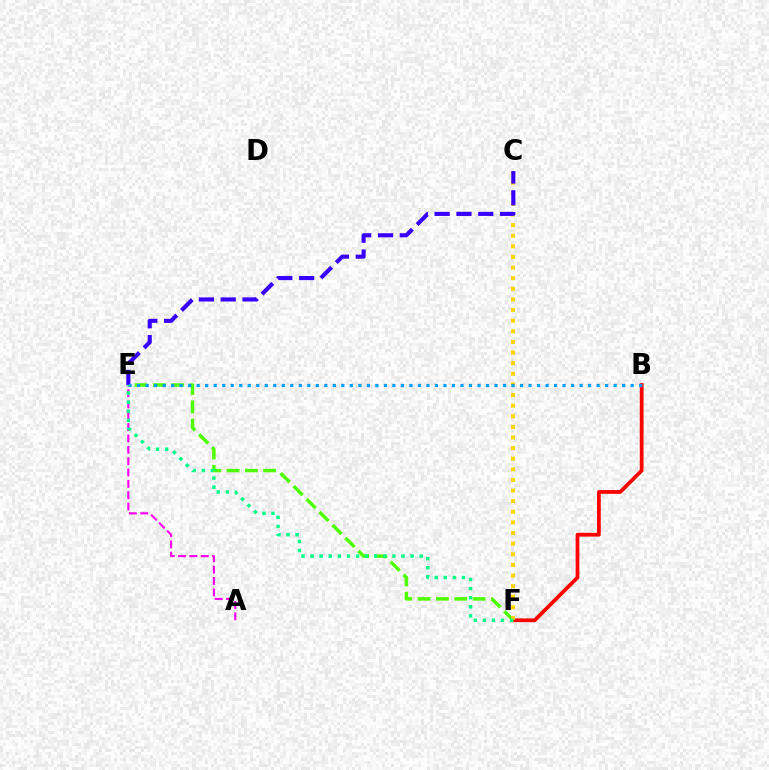{('B', 'F'): [{'color': '#ff0000', 'line_style': 'solid', 'thickness': 2.7}], ('E', 'F'): [{'color': '#4fff00', 'line_style': 'dashed', 'thickness': 2.49}, {'color': '#00ff86', 'line_style': 'dotted', 'thickness': 2.47}], ('C', 'F'): [{'color': '#ffd500', 'line_style': 'dotted', 'thickness': 2.89}], ('C', 'E'): [{'color': '#3700ff', 'line_style': 'dashed', 'thickness': 2.96}], ('B', 'E'): [{'color': '#009eff', 'line_style': 'dotted', 'thickness': 2.31}], ('A', 'E'): [{'color': '#ff00ed', 'line_style': 'dashed', 'thickness': 1.54}]}